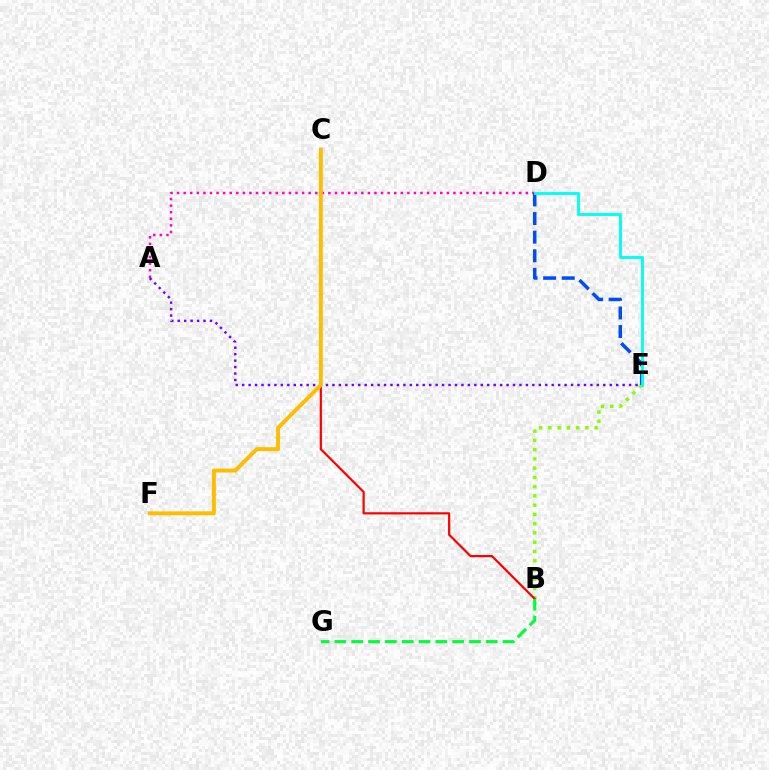{('A', 'D'): [{'color': '#ff00cf', 'line_style': 'dotted', 'thickness': 1.79}], ('B', 'E'): [{'color': '#84ff00', 'line_style': 'dotted', 'thickness': 2.51}], ('D', 'E'): [{'color': '#004bff', 'line_style': 'dashed', 'thickness': 2.53}, {'color': '#00fff6', 'line_style': 'solid', 'thickness': 2.07}], ('B', 'C'): [{'color': '#ff0000', 'line_style': 'solid', 'thickness': 1.59}], ('A', 'E'): [{'color': '#7200ff', 'line_style': 'dotted', 'thickness': 1.75}], ('B', 'G'): [{'color': '#00ff39', 'line_style': 'dashed', 'thickness': 2.29}], ('C', 'F'): [{'color': '#ffbd00', 'line_style': 'solid', 'thickness': 2.82}]}